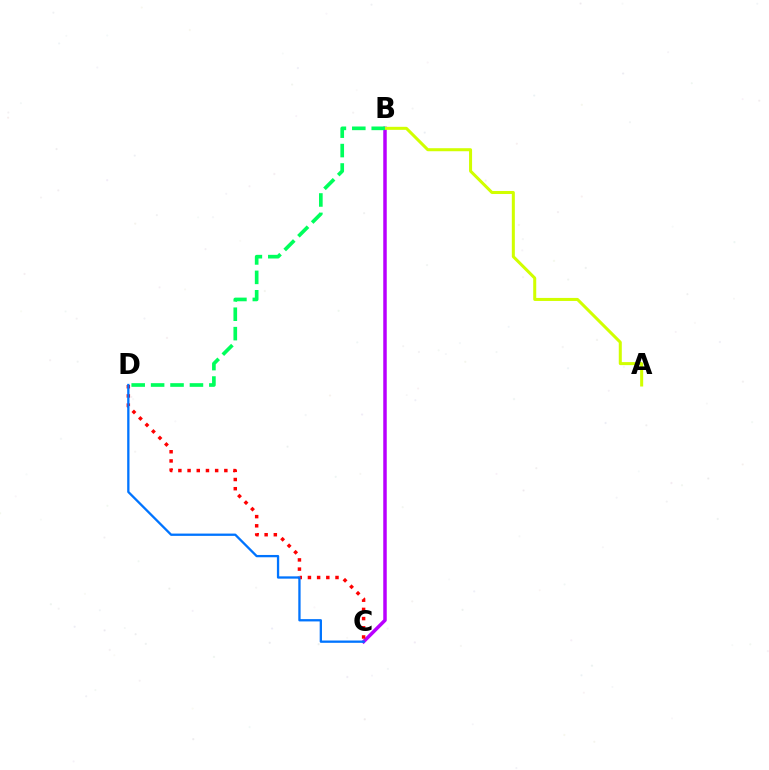{('B', 'C'): [{'color': '#b900ff', 'line_style': 'solid', 'thickness': 2.51}], ('C', 'D'): [{'color': '#ff0000', 'line_style': 'dotted', 'thickness': 2.5}, {'color': '#0074ff', 'line_style': 'solid', 'thickness': 1.66}], ('A', 'B'): [{'color': '#d1ff00', 'line_style': 'solid', 'thickness': 2.18}], ('B', 'D'): [{'color': '#00ff5c', 'line_style': 'dashed', 'thickness': 2.64}]}